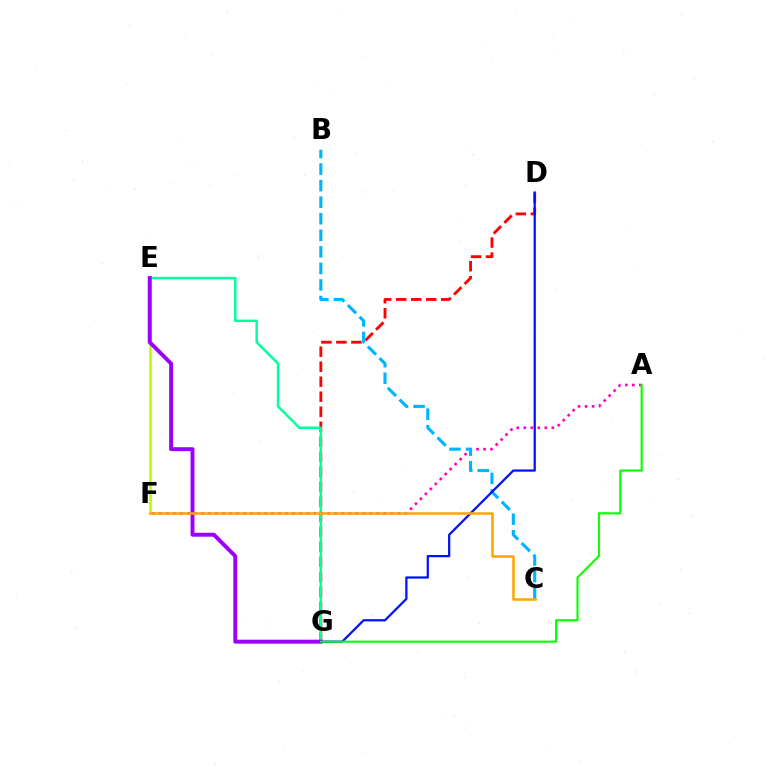{('D', 'G'): [{'color': '#ff0000', 'line_style': 'dashed', 'thickness': 2.04}, {'color': '#0010ff', 'line_style': 'solid', 'thickness': 1.61}], ('A', 'F'): [{'color': '#ff00bd', 'line_style': 'dotted', 'thickness': 1.91}], ('B', 'C'): [{'color': '#00b5ff', 'line_style': 'dashed', 'thickness': 2.25}], ('E', 'G'): [{'color': '#00ff9d', 'line_style': 'solid', 'thickness': 1.78}, {'color': '#9b00ff', 'line_style': 'solid', 'thickness': 2.83}], ('E', 'F'): [{'color': '#b3ff00', 'line_style': 'solid', 'thickness': 1.86}], ('A', 'G'): [{'color': '#08ff00', 'line_style': 'solid', 'thickness': 1.53}], ('C', 'F'): [{'color': '#ffa500', 'line_style': 'solid', 'thickness': 1.83}]}